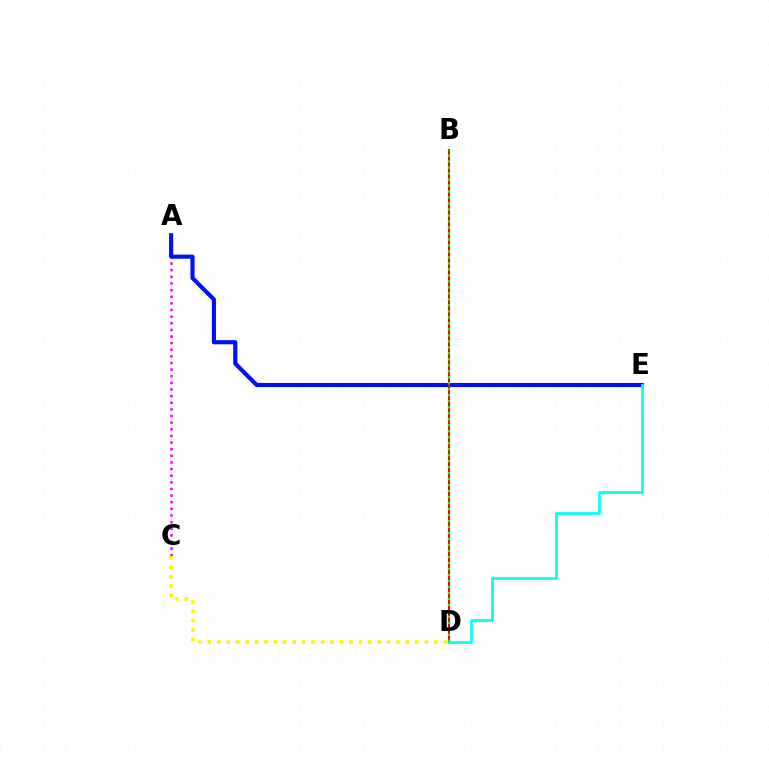{('A', 'C'): [{'color': '#ee00ff', 'line_style': 'dotted', 'thickness': 1.8}], ('A', 'E'): [{'color': '#0010ff', 'line_style': 'solid', 'thickness': 2.98}], ('B', 'D'): [{'color': '#ff0000', 'line_style': 'solid', 'thickness': 1.5}, {'color': '#08ff00', 'line_style': 'dotted', 'thickness': 1.63}], ('D', 'E'): [{'color': '#00fff6', 'line_style': 'solid', 'thickness': 1.96}], ('C', 'D'): [{'color': '#fcf500', 'line_style': 'dotted', 'thickness': 2.56}]}